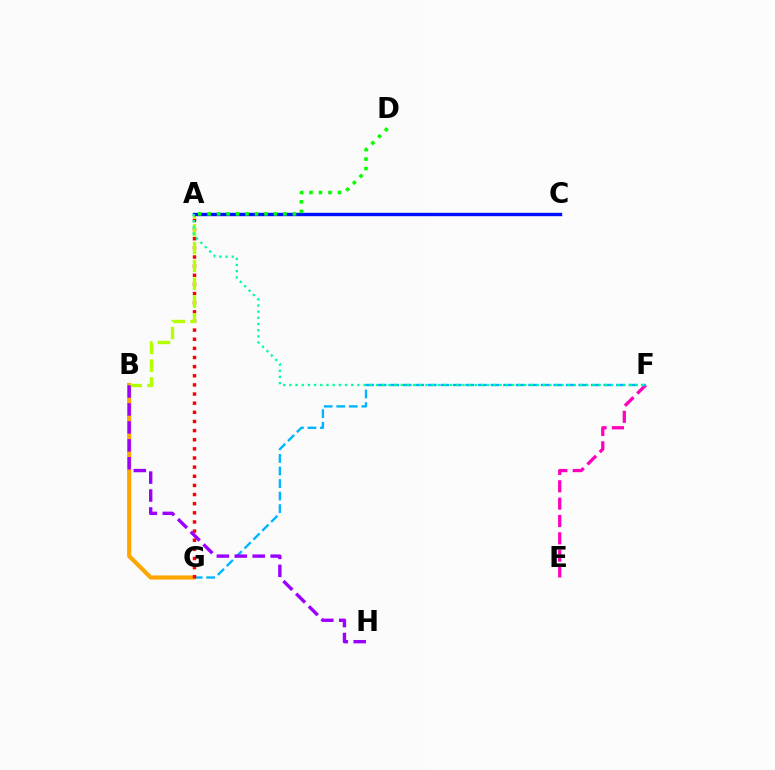{('E', 'F'): [{'color': '#ff00bd', 'line_style': 'dashed', 'thickness': 2.36}], ('F', 'G'): [{'color': '#00b5ff', 'line_style': 'dashed', 'thickness': 1.7}], ('B', 'G'): [{'color': '#ffa500', 'line_style': 'solid', 'thickness': 2.97}], ('A', 'G'): [{'color': '#ff0000', 'line_style': 'dotted', 'thickness': 2.48}], ('A', 'B'): [{'color': '#b3ff00', 'line_style': 'dashed', 'thickness': 2.42}], ('B', 'H'): [{'color': '#9b00ff', 'line_style': 'dashed', 'thickness': 2.44}], ('A', 'C'): [{'color': '#0010ff', 'line_style': 'solid', 'thickness': 2.44}], ('A', 'F'): [{'color': '#00ff9d', 'line_style': 'dotted', 'thickness': 1.68}], ('A', 'D'): [{'color': '#08ff00', 'line_style': 'dotted', 'thickness': 2.58}]}